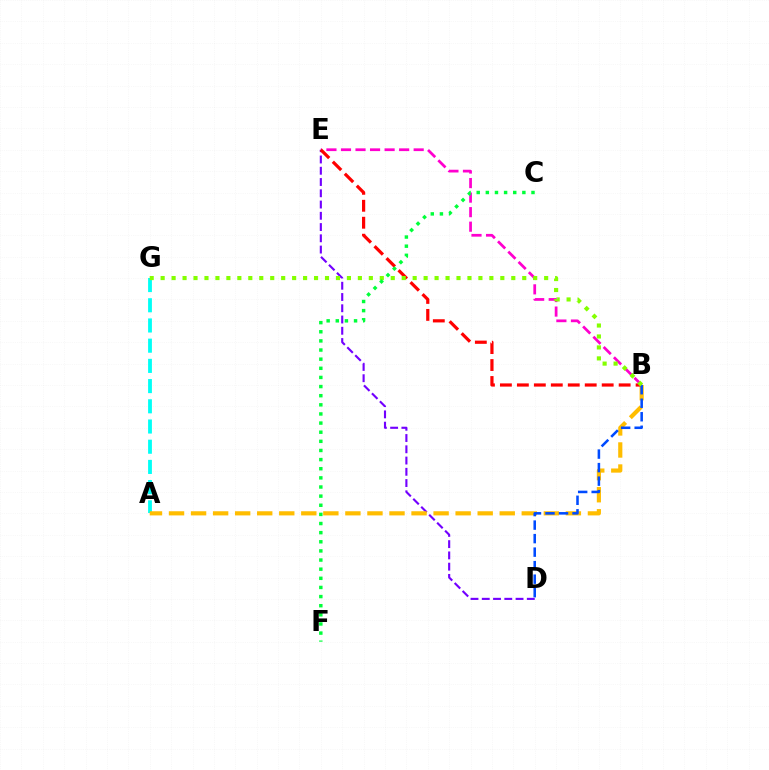{('B', 'E'): [{'color': '#ff00cf', 'line_style': 'dashed', 'thickness': 1.98}, {'color': '#ff0000', 'line_style': 'dashed', 'thickness': 2.3}], ('D', 'E'): [{'color': '#7200ff', 'line_style': 'dashed', 'thickness': 1.53}], ('A', 'G'): [{'color': '#00fff6', 'line_style': 'dashed', 'thickness': 2.75}], ('A', 'B'): [{'color': '#ffbd00', 'line_style': 'dashed', 'thickness': 3.0}], ('B', 'D'): [{'color': '#004bff', 'line_style': 'dashed', 'thickness': 1.84}], ('B', 'G'): [{'color': '#84ff00', 'line_style': 'dotted', 'thickness': 2.98}], ('C', 'F'): [{'color': '#00ff39', 'line_style': 'dotted', 'thickness': 2.48}]}